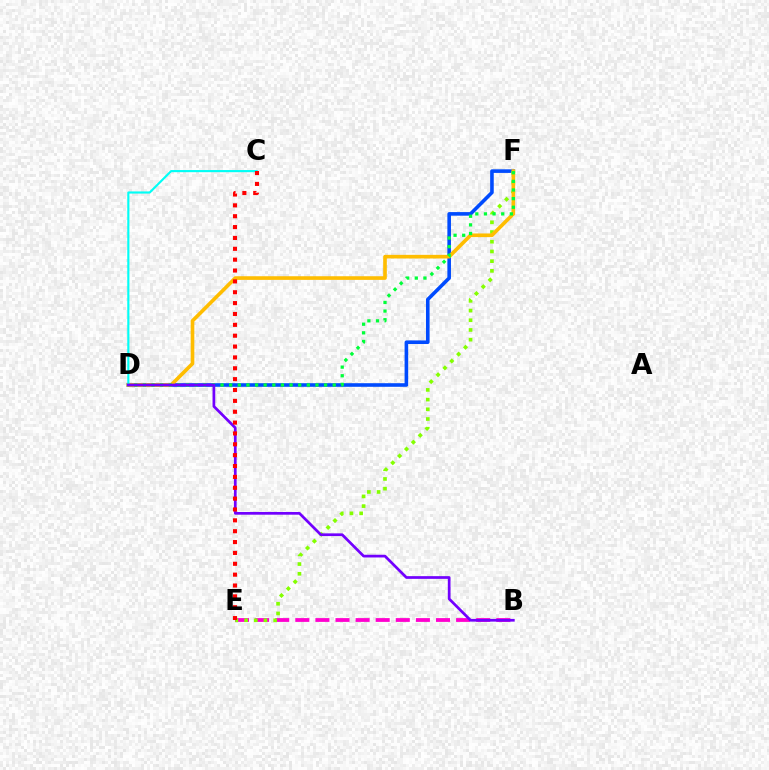{('D', 'F'): [{'color': '#004bff', 'line_style': 'solid', 'thickness': 2.59}, {'color': '#ffbd00', 'line_style': 'solid', 'thickness': 2.62}, {'color': '#00ff39', 'line_style': 'dotted', 'thickness': 2.34}], ('B', 'E'): [{'color': '#ff00cf', 'line_style': 'dashed', 'thickness': 2.73}], ('E', 'F'): [{'color': '#84ff00', 'line_style': 'dotted', 'thickness': 2.64}], ('C', 'D'): [{'color': '#00fff6', 'line_style': 'solid', 'thickness': 1.54}], ('B', 'D'): [{'color': '#7200ff', 'line_style': 'solid', 'thickness': 1.95}], ('C', 'E'): [{'color': '#ff0000', 'line_style': 'dotted', 'thickness': 2.95}]}